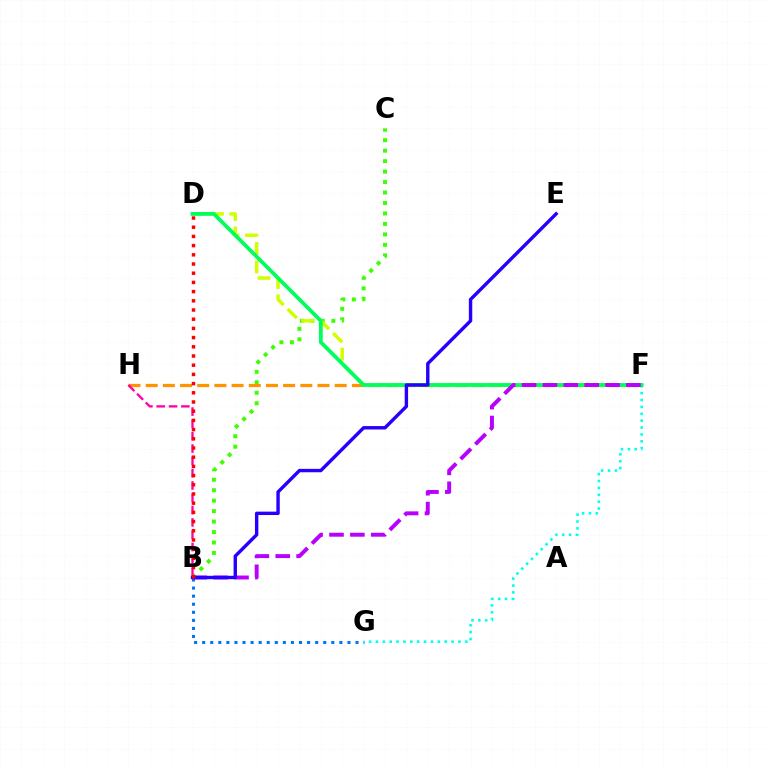{('B', 'C'): [{'color': '#3dff00', 'line_style': 'dotted', 'thickness': 2.84}], ('F', 'H'): [{'color': '#ff9400', 'line_style': 'dashed', 'thickness': 2.33}], ('B', 'G'): [{'color': '#0074ff', 'line_style': 'dotted', 'thickness': 2.19}], ('F', 'G'): [{'color': '#00fff6', 'line_style': 'dotted', 'thickness': 1.87}], ('D', 'F'): [{'color': '#d1ff00', 'line_style': 'dashed', 'thickness': 2.51}, {'color': '#00ff5c', 'line_style': 'solid', 'thickness': 2.74}], ('B', 'F'): [{'color': '#b900ff', 'line_style': 'dashed', 'thickness': 2.84}], ('B', 'H'): [{'color': '#ff00ac', 'line_style': 'dashed', 'thickness': 1.67}], ('B', 'E'): [{'color': '#2500ff', 'line_style': 'solid', 'thickness': 2.45}], ('B', 'D'): [{'color': '#ff0000', 'line_style': 'dotted', 'thickness': 2.5}]}